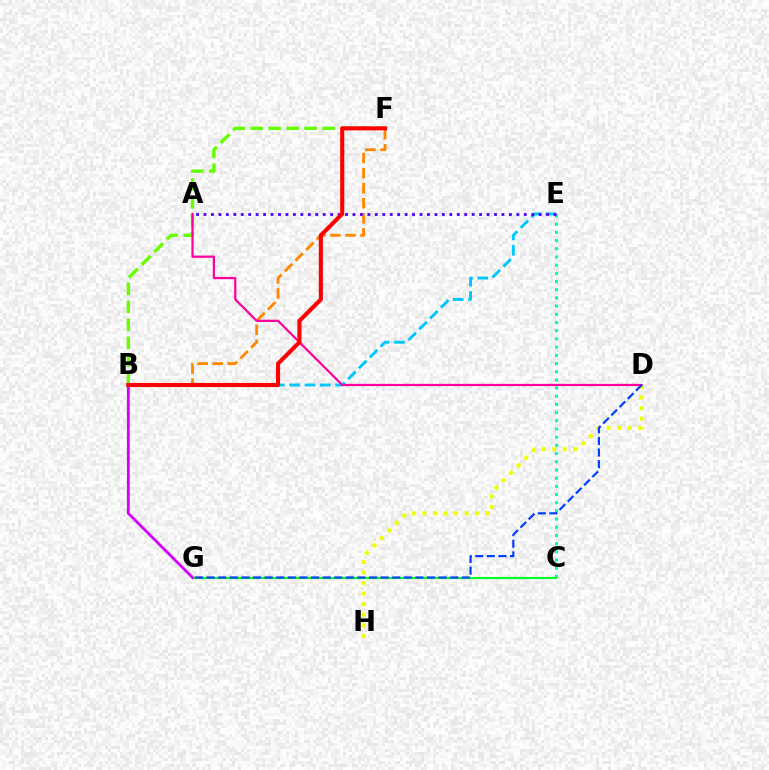{('B', 'F'): [{'color': '#66ff00', 'line_style': 'dashed', 'thickness': 2.44}, {'color': '#ff8800', 'line_style': 'dashed', 'thickness': 2.05}, {'color': '#ff0000', 'line_style': 'solid', 'thickness': 2.94}], ('C', 'E'): [{'color': '#00ffaf', 'line_style': 'dotted', 'thickness': 2.23}], ('C', 'G'): [{'color': '#00ff27', 'line_style': 'solid', 'thickness': 1.55}], ('B', 'E'): [{'color': '#00c7ff', 'line_style': 'dashed', 'thickness': 2.08}], ('A', 'E'): [{'color': '#4f00ff', 'line_style': 'dotted', 'thickness': 2.02}], ('B', 'G'): [{'color': '#d600ff', 'line_style': 'solid', 'thickness': 2.05}], ('D', 'H'): [{'color': '#eeff00', 'line_style': 'dotted', 'thickness': 2.87}], ('A', 'D'): [{'color': '#ff00a0', 'line_style': 'solid', 'thickness': 1.61}], ('D', 'G'): [{'color': '#003fff', 'line_style': 'dashed', 'thickness': 1.58}]}